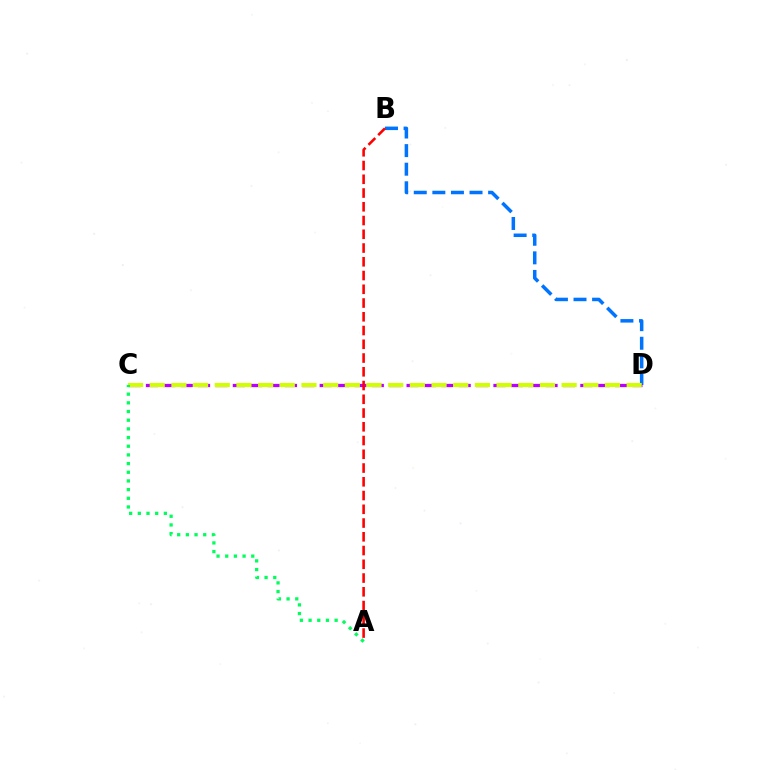{('B', 'D'): [{'color': '#0074ff', 'line_style': 'dashed', 'thickness': 2.53}], ('C', 'D'): [{'color': '#b900ff', 'line_style': 'dashed', 'thickness': 2.36}, {'color': '#d1ff00', 'line_style': 'dashed', 'thickness': 2.95}], ('A', 'B'): [{'color': '#ff0000', 'line_style': 'dashed', 'thickness': 1.87}], ('A', 'C'): [{'color': '#00ff5c', 'line_style': 'dotted', 'thickness': 2.36}]}